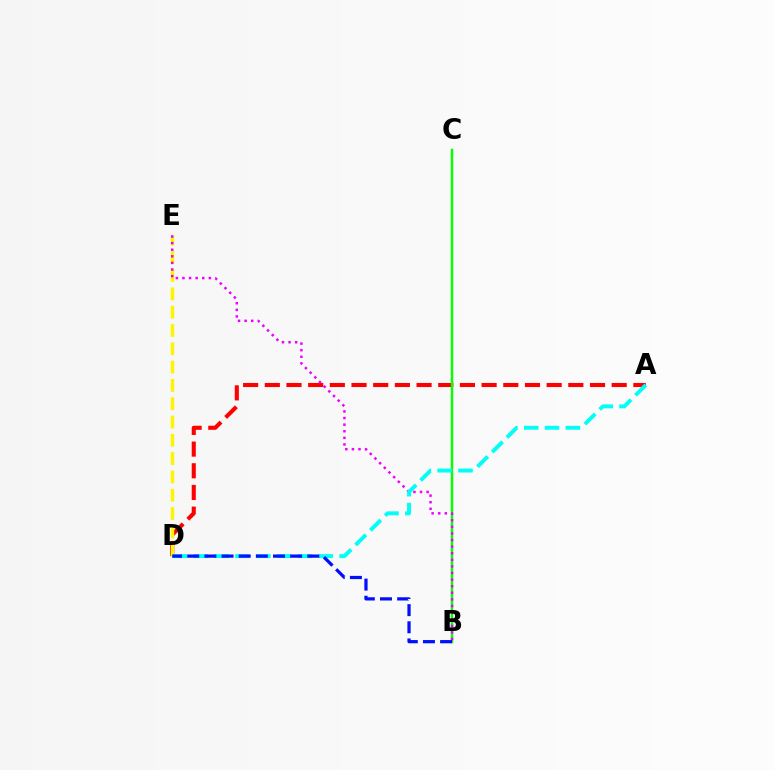{('A', 'D'): [{'color': '#ff0000', 'line_style': 'dashed', 'thickness': 2.95}, {'color': '#00fff6', 'line_style': 'dashed', 'thickness': 2.83}], ('B', 'C'): [{'color': '#08ff00', 'line_style': 'solid', 'thickness': 1.79}], ('D', 'E'): [{'color': '#fcf500', 'line_style': 'dashed', 'thickness': 2.49}], ('B', 'E'): [{'color': '#ee00ff', 'line_style': 'dotted', 'thickness': 1.79}], ('B', 'D'): [{'color': '#0010ff', 'line_style': 'dashed', 'thickness': 2.33}]}